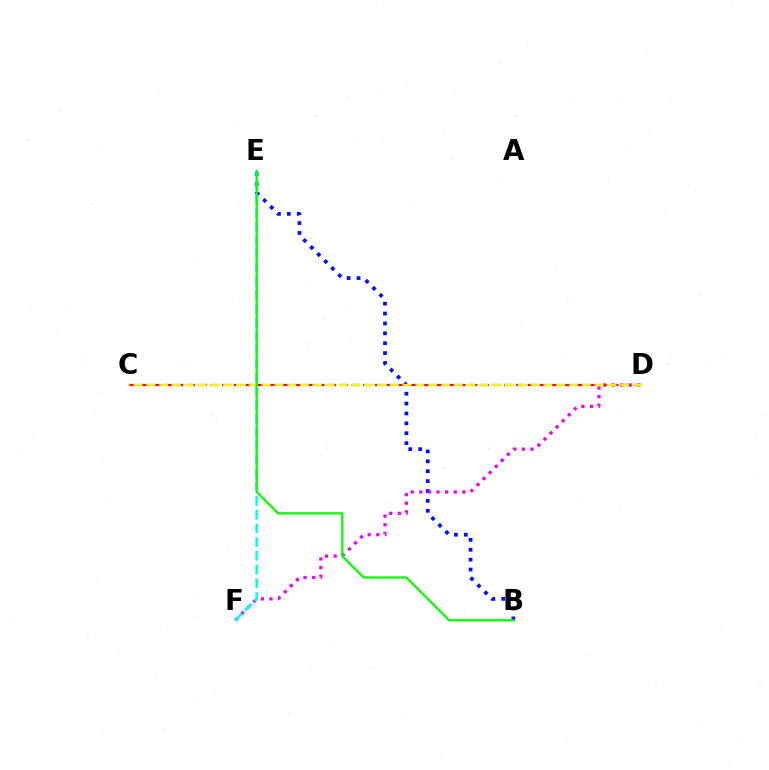{('B', 'E'): [{'color': '#0010ff', 'line_style': 'dotted', 'thickness': 2.69}, {'color': '#08ff00', 'line_style': 'solid', 'thickness': 1.63}], ('D', 'F'): [{'color': '#ee00ff', 'line_style': 'dotted', 'thickness': 2.33}], ('C', 'D'): [{'color': '#ff0000', 'line_style': 'dashed', 'thickness': 1.6}, {'color': '#fcf500', 'line_style': 'dashed', 'thickness': 1.74}], ('E', 'F'): [{'color': '#00fff6', 'line_style': 'dashed', 'thickness': 1.86}]}